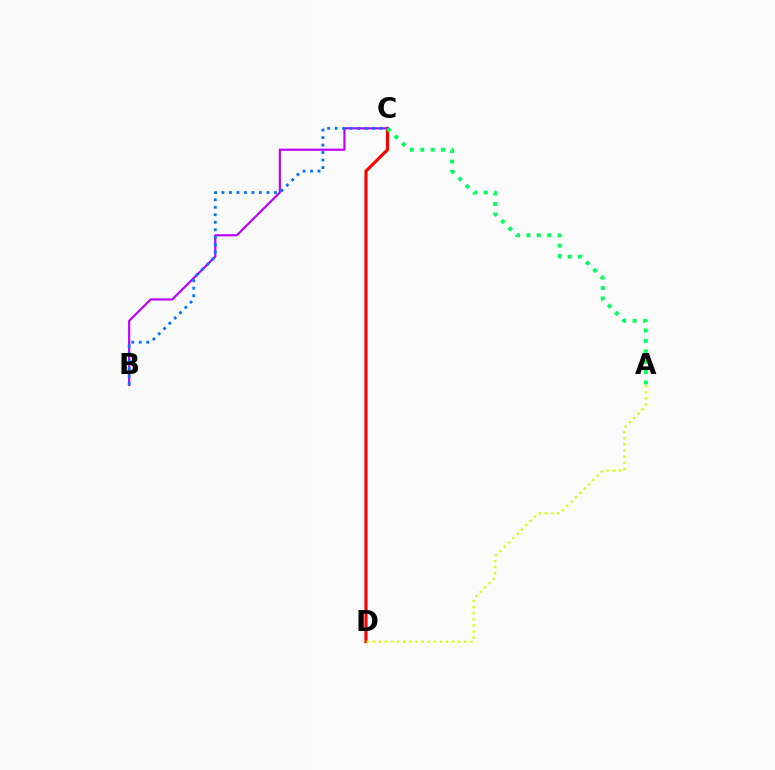{('C', 'D'): [{'color': '#ff0000', 'line_style': 'solid', 'thickness': 2.23}], ('A', 'D'): [{'color': '#d1ff00', 'line_style': 'dotted', 'thickness': 1.66}], ('B', 'C'): [{'color': '#b900ff', 'line_style': 'solid', 'thickness': 1.57}, {'color': '#0074ff', 'line_style': 'dotted', 'thickness': 2.04}], ('A', 'C'): [{'color': '#00ff5c', 'line_style': 'dotted', 'thickness': 2.83}]}